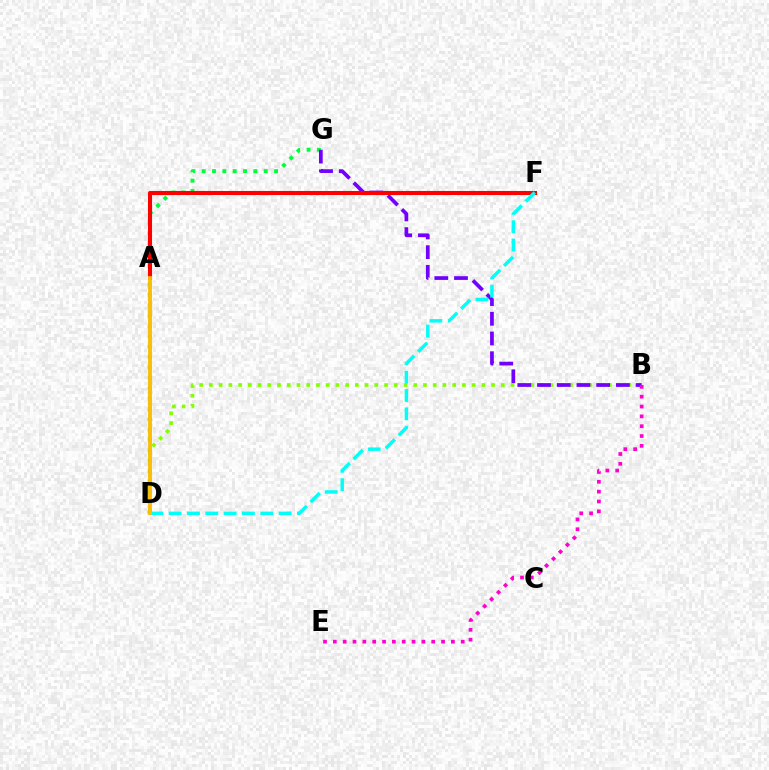{('A', 'D'): [{'color': '#004bff', 'line_style': 'solid', 'thickness': 1.7}, {'color': '#ffbd00', 'line_style': 'solid', 'thickness': 2.7}], ('B', 'D'): [{'color': '#84ff00', 'line_style': 'dotted', 'thickness': 2.64}], ('D', 'G'): [{'color': '#00ff39', 'line_style': 'dotted', 'thickness': 2.81}], ('B', 'G'): [{'color': '#7200ff', 'line_style': 'dashed', 'thickness': 2.68}], ('A', 'F'): [{'color': '#ff0000', 'line_style': 'solid', 'thickness': 2.93}], ('B', 'E'): [{'color': '#ff00cf', 'line_style': 'dotted', 'thickness': 2.67}], ('D', 'F'): [{'color': '#00fff6', 'line_style': 'dashed', 'thickness': 2.49}]}